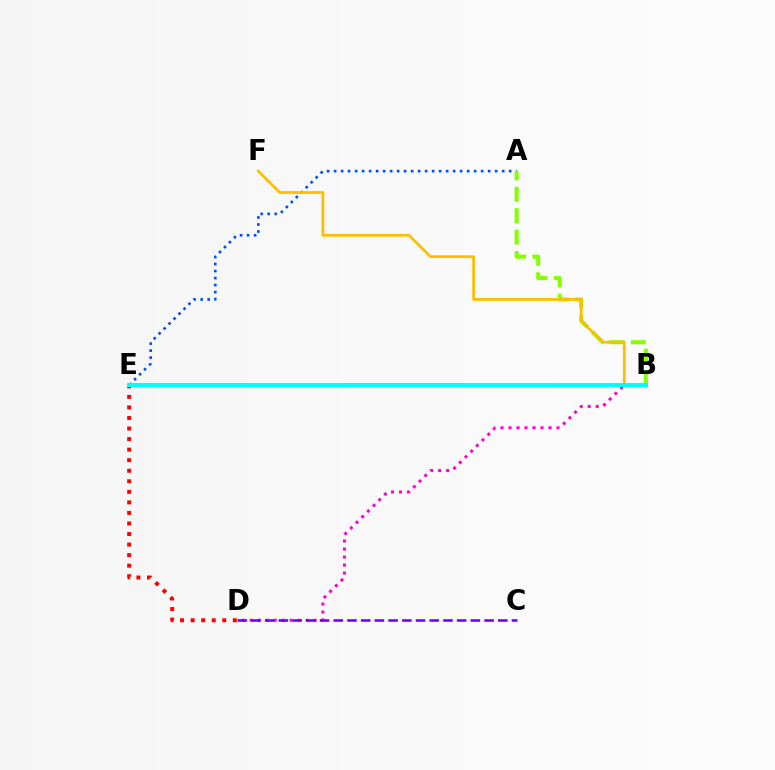{('A', 'E'): [{'color': '#004bff', 'line_style': 'dotted', 'thickness': 1.9}], ('D', 'E'): [{'color': '#ff0000', 'line_style': 'dotted', 'thickness': 2.87}], ('A', 'B'): [{'color': '#84ff00', 'line_style': 'dashed', 'thickness': 2.91}], ('B', 'F'): [{'color': '#ffbd00', 'line_style': 'solid', 'thickness': 1.99}], ('B', 'E'): [{'color': '#00ff39', 'line_style': 'dashed', 'thickness': 2.61}, {'color': '#00fff6', 'line_style': 'solid', 'thickness': 2.89}], ('B', 'D'): [{'color': '#ff00cf', 'line_style': 'dotted', 'thickness': 2.17}], ('C', 'D'): [{'color': '#7200ff', 'line_style': 'dashed', 'thickness': 1.86}]}